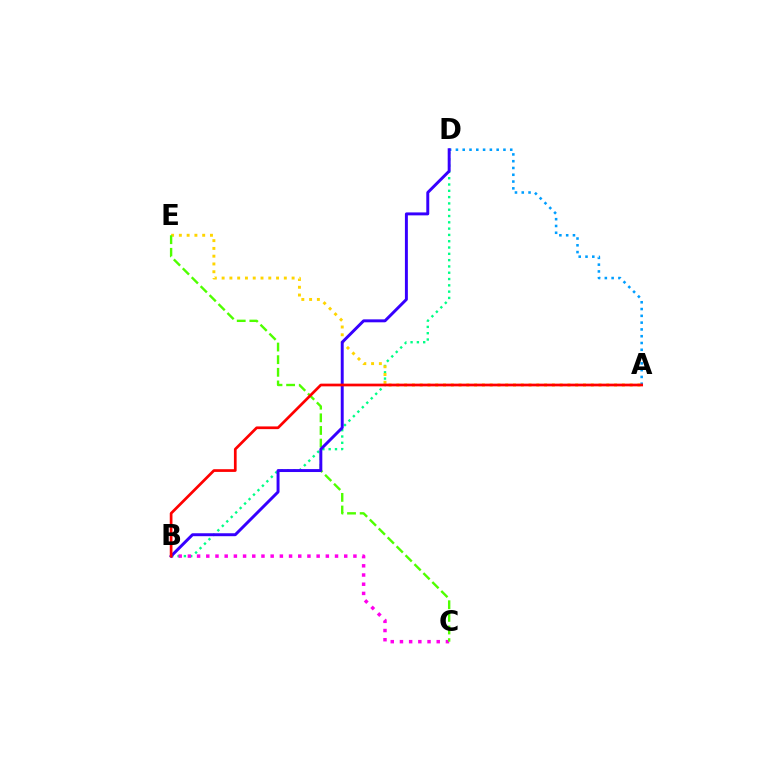{('A', 'D'): [{'color': '#009eff', 'line_style': 'dotted', 'thickness': 1.84}], ('B', 'D'): [{'color': '#00ff86', 'line_style': 'dotted', 'thickness': 1.71}, {'color': '#3700ff', 'line_style': 'solid', 'thickness': 2.12}], ('B', 'C'): [{'color': '#ff00ed', 'line_style': 'dotted', 'thickness': 2.5}], ('A', 'E'): [{'color': '#ffd500', 'line_style': 'dotted', 'thickness': 2.11}], ('C', 'E'): [{'color': '#4fff00', 'line_style': 'dashed', 'thickness': 1.72}], ('A', 'B'): [{'color': '#ff0000', 'line_style': 'solid', 'thickness': 1.95}]}